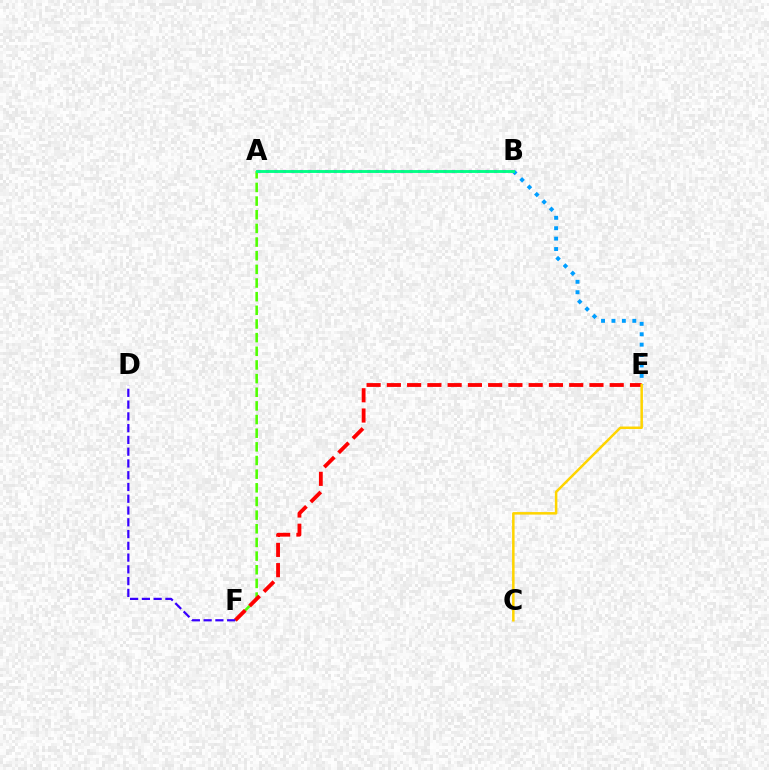{('A', 'B'): [{'color': '#ff00ed', 'line_style': 'dotted', 'thickness': 2.3}, {'color': '#00ff86', 'line_style': 'solid', 'thickness': 2.08}], ('A', 'F'): [{'color': '#4fff00', 'line_style': 'dashed', 'thickness': 1.85}], ('B', 'E'): [{'color': '#009eff', 'line_style': 'dotted', 'thickness': 2.83}], ('E', 'F'): [{'color': '#ff0000', 'line_style': 'dashed', 'thickness': 2.75}], ('D', 'F'): [{'color': '#3700ff', 'line_style': 'dashed', 'thickness': 1.6}], ('C', 'E'): [{'color': '#ffd500', 'line_style': 'solid', 'thickness': 1.81}]}